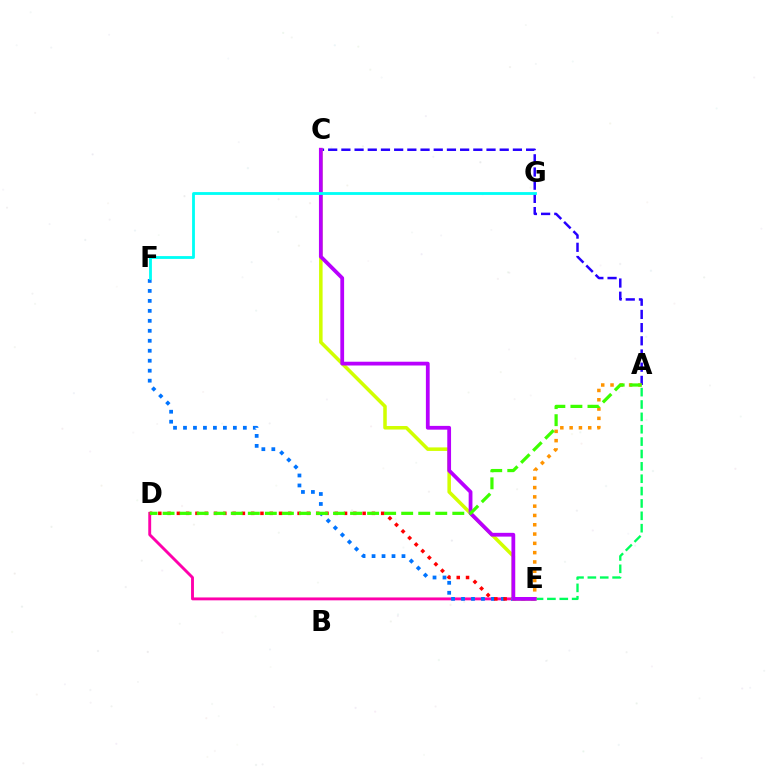{('A', 'C'): [{'color': '#2500ff', 'line_style': 'dashed', 'thickness': 1.79}], ('D', 'E'): [{'color': '#ff00ac', 'line_style': 'solid', 'thickness': 2.08}, {'color': '#ff0000', 'line_style': 'dotted', 'thickness': 2.52}], ('A', 'E'): [{'color': '#ff9400', 'line_style': 'dotted', 'thickness': 2.53}, {'color': '#00ff5c', 'line_style': 'dashed', 'thickness': 1.68}], ('E', 'F'): [{'color': '#0074ff', 'line_style': 'dotted', 'thickness': 2.71}], ('C', 'E'): [{'color': '#d1ff00', 'line_style': 'solid', 'thickness': 2.54}, {'color': '#b900ff', 'line_style': 'solid', 'thickness': 2.72}], ('F', 'G'): [{'color': '#00fff6', 'line_style': 'solid', 'thickness': 2.03}], ('A', 'D'): [{'color': '#3dff00', 'line_style': 'dashed', 'thickness': 2.32}]}